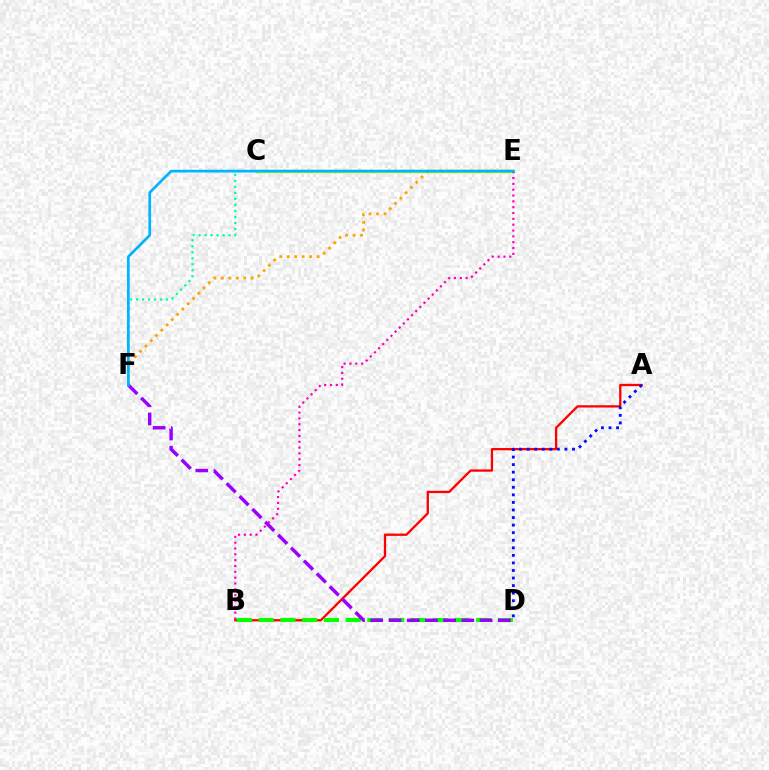{('C', 'E'): [{'color': '#b3ff00', 'line_style': 'solid', 'thickness': 2.44}], ('C', 'F'): [{'color': '#00ff9d', 'line_style': 'dotted', 'thickness': 1.63}], ('E', 'F'): [{'color': '#ffa500', 'line_style': 'dotted', 'thickness': 2.03}, {'color': '#00b5ff', 'line_style': 'solid', 'thickness': 1.95}], ('A', 'B'): [{'color': '#ff0000', 'line_style': 'solid', 'thickness': 1.65}], ('B', 'D'): [{'color': '#08ff00', 'line_style': 'dashed', 'thickness': 2.95}], ('A', 'D'): [{'color': '#0010ff', 'line_style': 'dotted', 'thickness': 2.05}], ('B', 'E'): [{'color': '#ff00bd', 'line_style': 'dotted', 'thickness': 1.58}], ('D', 'F'): [{'color': '#9b00ff', 'line_style': 'dashed', 'thickness': 2.48}]}